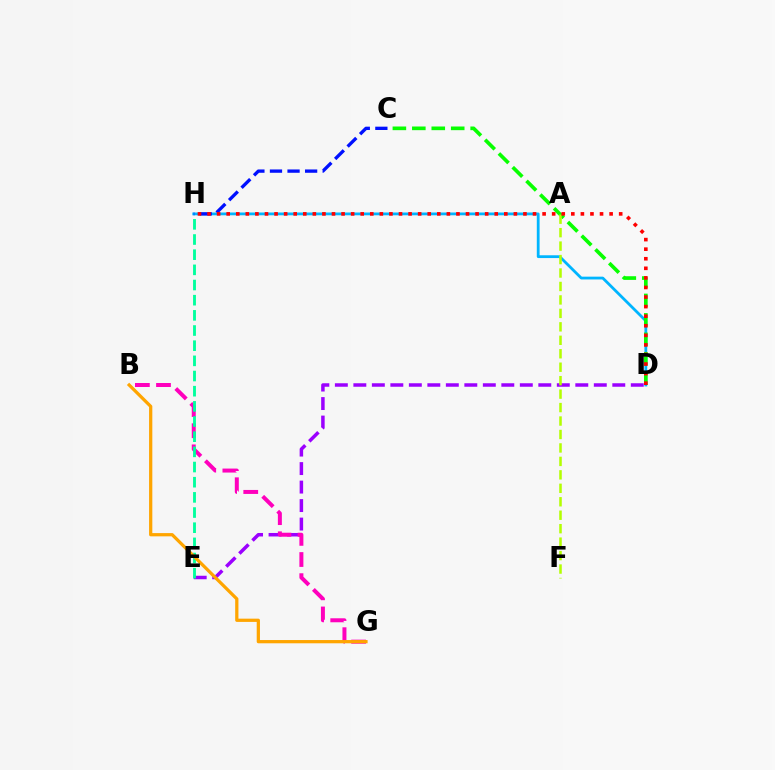{('D', 'H'): [{'color': '#00b5ff', 'line_style': 'solid', 'thickness': 2.01}, {'color': '#ff0000', 'line_style': 'dotted', 'thickness': 2.6}], ('C', 'D'): [{'color': '#08ff00', 'line_style': 'dashed', 'thickness': 2.64}], ('C', 'H'): [{'color': '#0010ff', 'line_style': 'dashed', 'thickness': 2.39}], ('D', 'E'): [{'color': '#9b00ff', 'line_style': 'dashed', 'thickness': 2.51}], ('A', 'F'): [{'color': '#b3ff00', 'line_style': 'dashed', 'thickness': 1.83}], ('B', 'G'): [{'color': '#ff00bd', 'line_style': 'dashed', 'thickness': 2.87}, {'color': '#ffa500', 'line_style': 'solid', 'thickness': 2.34}], ('E', 'H'): [{'color': '#00ff9d', 'line_style': 'dashed', 'thickness': 2.06}]}